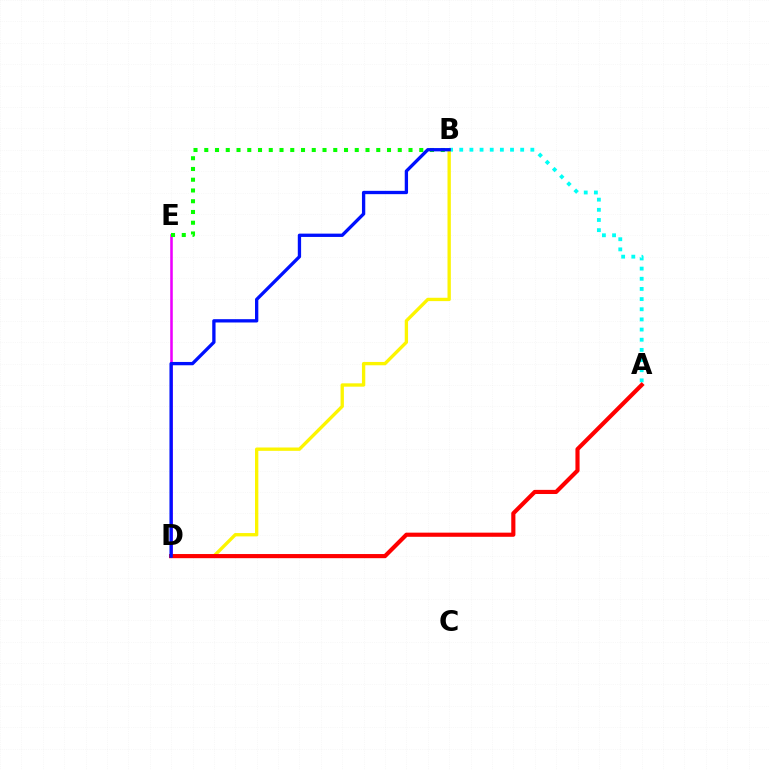{('D', 'E'): [{'color': '#ee00ff', 'line_style': 'solid', 'thickness': 1.85}], ('A', 'B'): [{'color': '#00fff6', 'line_style': 'dotted', 'thickness': 2.76}], ('B', 'D'): [{'color': '#fcf500', 'line_style': 'solid', 'thickness': 2.4}, {'color': '#0010ff', 'line_style': 'solid', 'thickness': 2.38}], ('B', 'E'): [{'color': '#08ff00', 'line_style': 'dotted', 'thickness': 2.92}], ('A', 'D'): [{'color': '#ff0000', 'line_style': 'solid', 'thickness': 2.98}]}